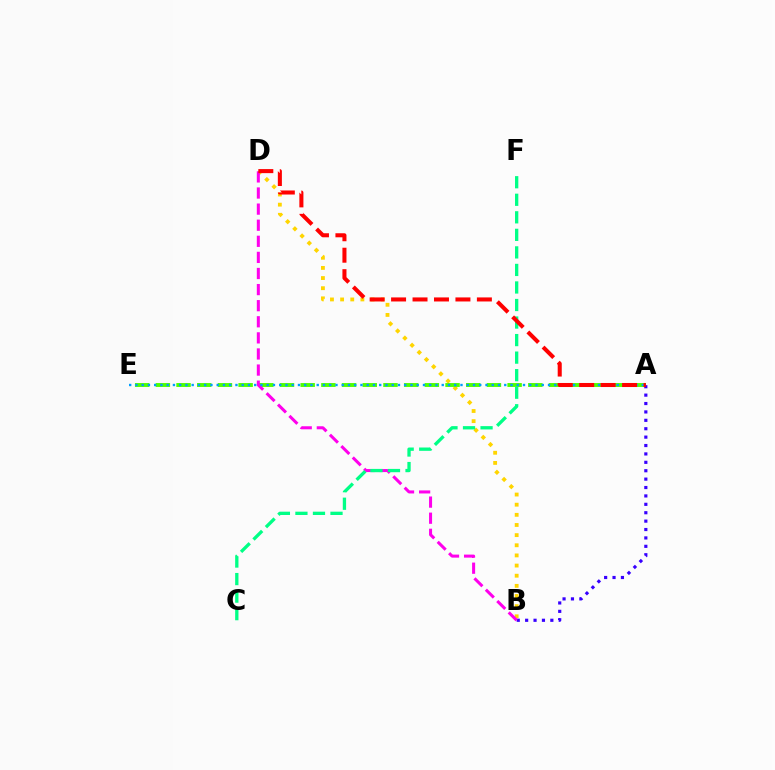{('B', 'D'): [{'color': '#ffd500', 'line_style': 'dotted', 'thickness': 2.76}, {'color': '#ff00ed', 'line_style': 'dashed', 'thickness': 2.19}], ('A', 'E'): [{'color': '#4fff00', 'line_style': 'dashed', 'thickness': 2.81}, {'color': '#009eff', 'line_style': 'dotted', 'thickness': 1.7}], ('A', 'B'): [{'color': '#3700ff', 'line_style': 'dotted', 'thickness': 2.28}], ('C', 'F'): [{'color': '#00ff86', 'line_style': 'dashed', 'thickness': 2.38}], ('A', 'D'): [{'color': '#ff0000', 'line_style': 'dashed', 'thickness': 2.91}]}